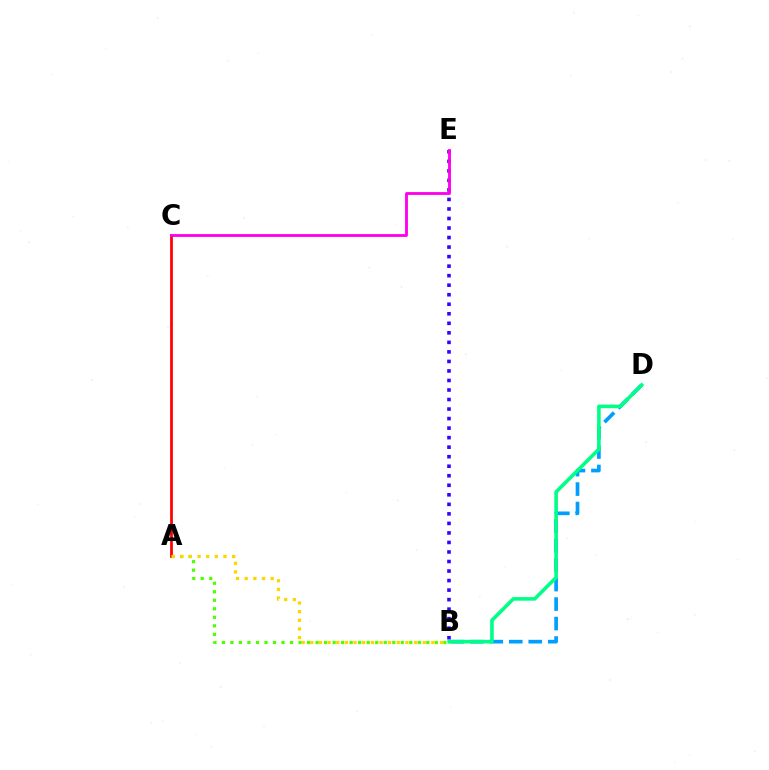{('B', 'D'): [{'color': '#009eff', 'line_style': 'dashed', 'thickness': 2.65}, {'color': '#00ff86', 'line_style': 'solid', 'thickness': 2.59}], ('A', 'B'): [{'color': '#4fff00', 'line_style': 'dotted', 'thickness': 2.31}, {'color': '#ffd500', 'line_style': 'dotted', 'thickness': 2.35}], ('A', 'C'): [{'color': '#ff0000', 'line_style': 'solid', 'thickness': 1.98}], ('B', 'E'): [{'color': '#3700ff', 'line_style': 'dotted', 'thickness': 2.59}], ('C', 'E'): [{'color': '#ff00ed', 'line_style': 'solid', 'thickness': 2.05}]}